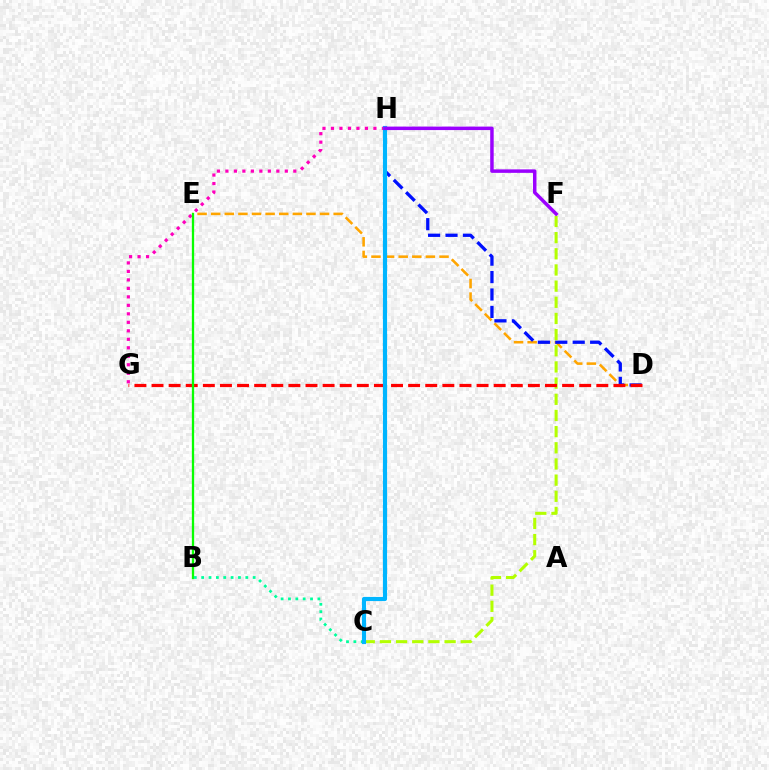{('D', 'E'): [{'color': '#ffa500', 'line_style': 'dashed', 'thickness': 1.85}], ('D', 'H'): [{'color': '#0010ff', 'line_style': 'dashed', 'thickness': 2.37}], ('C', 'F'): [{'color': '#b3ff00', 'line_style': 'dashed', 'thickness': 2.2}], ('D', 'G'): [{'color': '#ff0000', 'line_style': 'dashed', 'thickness': 2.32}], ('G', 'H'): [{'color': '#ff00bd', 'line_style': 'dotted', 'thickness': 2.31}], ('B', 'E'): [{'color': '#08ff00', 'line_style': 'solid', 'thickness': 1.65}], ('B', 'C'): [{'color': '#00ff9d', 'line_style': 'dotted', 'thickness': 2.0}], ('C', 'H'): [{'color': '#00b5ff', 'line_style': 'solid', 'thickness': 2.98}], ('F', 'H'): [{'color': '#9b00ff', 'line_style': 'solid', 'thickness': 2.5}]}